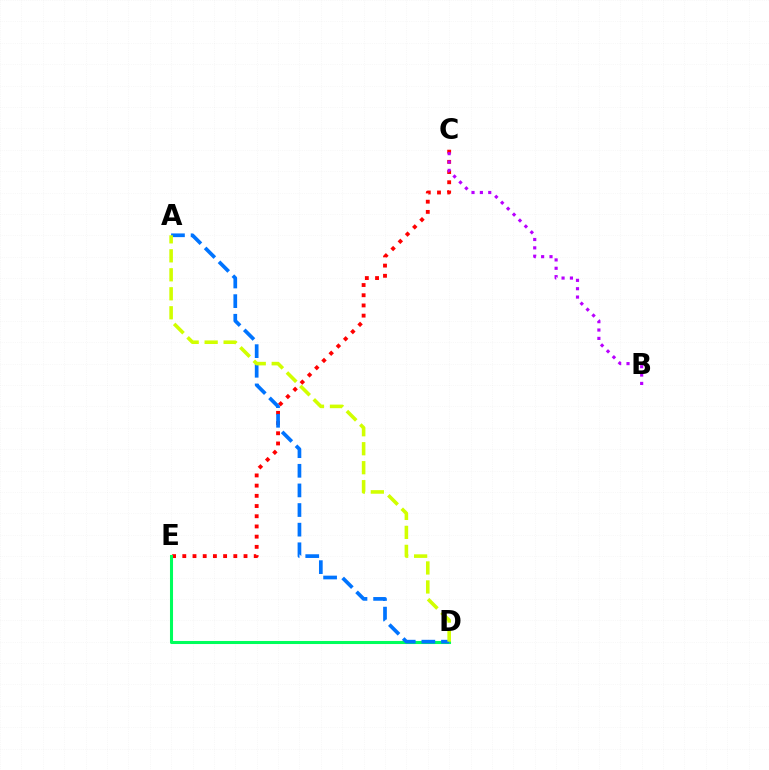{('C', 'E'): [{'color': '#ff0000', 'line_style': 'dotted', 'thickness': 2.77}], ('B', 'C'): [{'color': '#b900ff', 'line_style': 'dotted', 'thickness': 2.27}], ('D', 'E'): [{'color': '#00ff5c', 'line_style': 'solid', 'thickness': 2.2}], ('A', 'D'): [{'color': '#0074ff', 'line_style': 'dashed', 'thickness': 2.67}, {'color': '#d1ff00', 'line_style': 'dashed', 'thickness': 2.58}]}